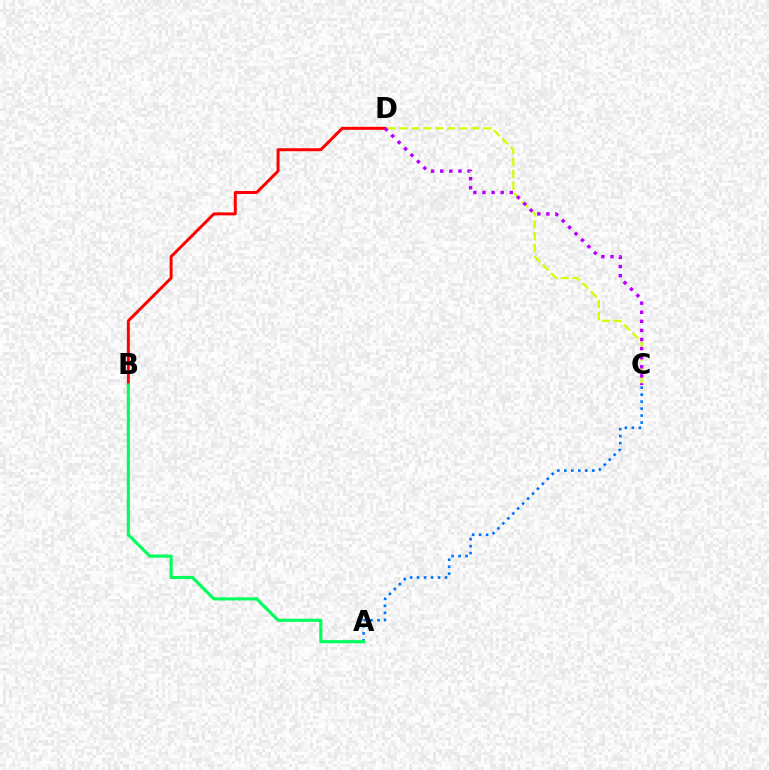{('C', 'D'): [{'color': '#d1ff00', 'line_style': 'dashed', 'thickness': 1.61}, {'color': '#b900ff', 'line_style': 'dotted', 'thickness': 2.47}], ('A', 'C'): [{'color': '#0074ff', 'line_style': 'dotted', 'thickness': 1.9}], ('B', 'D'): [{'color': '#ff0000', 'line_style': 'solid', 'thickness': 2.14}], ('A', 'B'): [{'color': '#00ff5c', 'line_style': 'solid', 'thickness': 2.24}]}